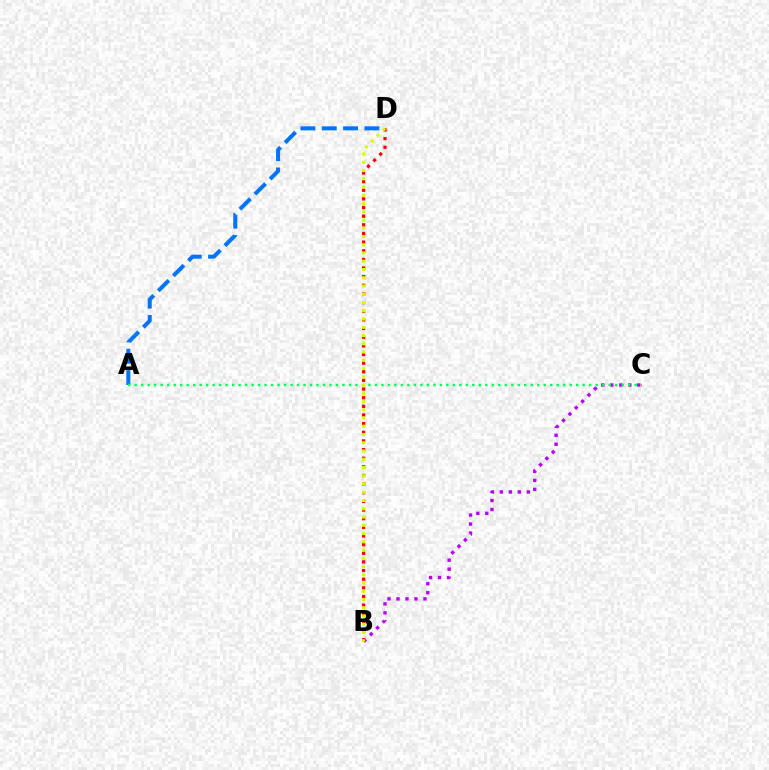{('B', 'D'): [{'color': '#ff0000', 'line_style': 'dotted', 'thickness': 2.35}, {'color': '#d1ff00', 'line_style': 'dotted', 'thickness': 2.24}], ('A', 'D'): [{'color': '#0074ff', 'line_style': 'dashed', 'thickness': 2.9}], ('B', 'C'): [{'color': '#b900ff', 'line_style': 'dotted', 'thickness': 2.44}], ('A', 'C'): [{'color': '#00ff5c', 'line_style': 'dotted', 'thickness': 1.76}]}